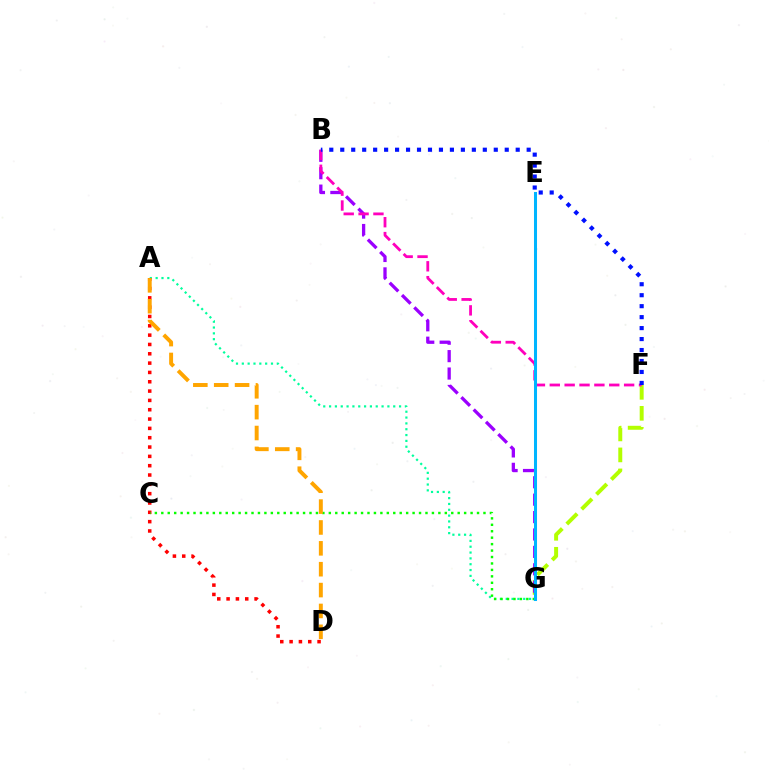{('F', 'G'): [{'color': '#b3ff00', 'line_style': 'dashed', 'thickness': 2.85}], ('A', 'G'): [{'color': '#00ff9d', 'line_style': 'dotted', 'thickness': 1.58}], ('A', 'D'): [{'color': '#ff0000', 'line_style': 'dotted', 'thickness': 2.53}, {'color': '#ffa500', 'line_style': 'dashed', 'thickness': 2.84}], ('B', 'G'): [{'color': '#9b00ff', 'line_style': 'dashed', 'thickness': 2.37}], ('B', 'F'): [{'color': '#ff00bd', 'line_style': 'dashed', 'thickness': 2.02}, {'color': '#0010ff', 'line_style': 'dotted', 'thickness': 2.98}], ('C', 'G'): [{'color': '#08ff00', 'line_style': 'dotted', 'thickness': 1.75}], ('E', 'G'): [{'color': '#00b5ff', 'line_style': 'solid', 'thickness': 2.18}]}